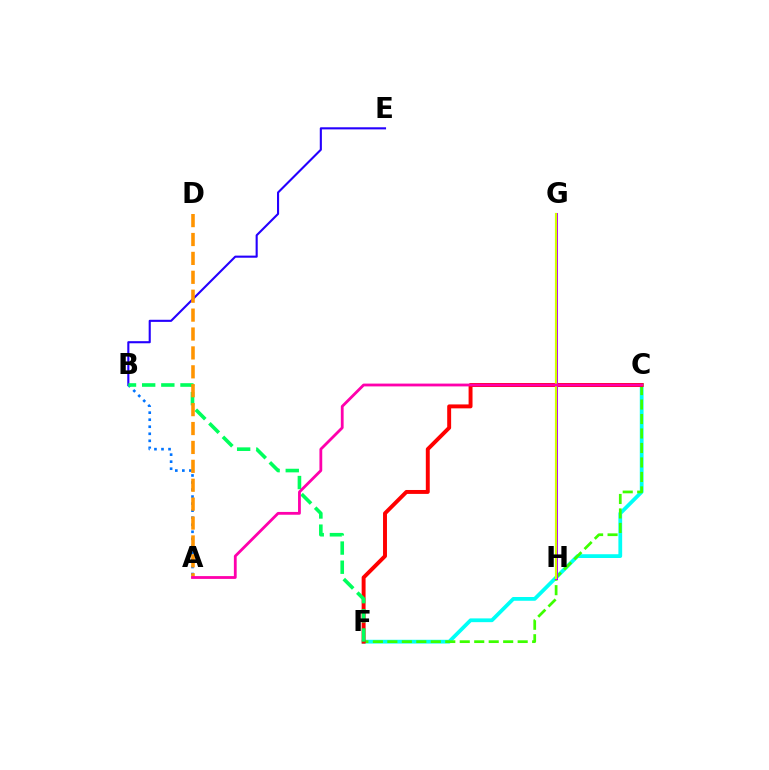{('C', 'F'): [{'color': '#00fff6', 'line_style': 'solid', 'thickness': 2.71}, {'color': '#3dff00', 'line_style': 'dashed', 'thickness': 1.97}, {'color': '#ff0000', 'line_style': 'solid', 'thickness': 2.83}], ('B', 'E'): [{'color': '#2500ff', 'line_style': 'solid', 'thickness': 1.52}], ('G', 'H'): [{'color': '#b900ff', 'line_style': 'solid', 'thickness': 2.15}, {'color': '#d1ff00', 'line_style': 'solid', 'thickness': 1.57}], ('A', 'B'): [{'color': '#0074ff', 'line_style': 'dotted', 'thickness': 1.91}], ('B', 'F'): [{'color': '#00ff5c', 'line_style': 'dashed', 'thickness': 2.6}], ('A', 'D'): [{'color': '#ff9400', 'line_style': 'dashed', 'thickness': 2.57}], ('A', 'C'): [{'color': '#ff00ac', 'line_style': 'solid', 'thickness': 2.02}]}